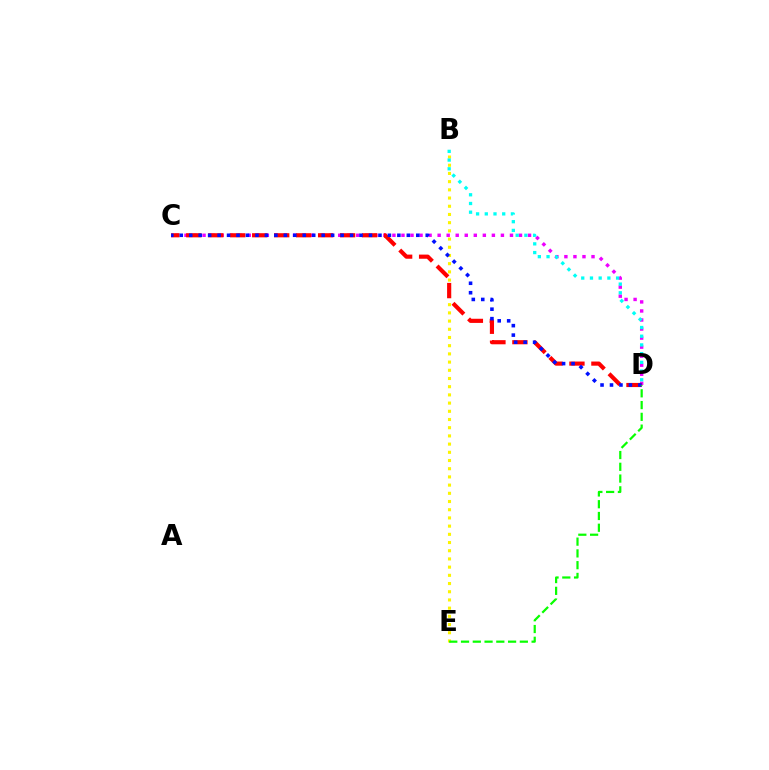{('B', 'E'): [{'color': '#fcf500', 'line_style': 'dotted', 'thickness': 2.23}], ('C', 'D'): [{'color': '#ee00ff', 'line_style': 'dotted', 'thickness': 2.46}, {'color': '#ff0000', 'line_style': 'dashed', 'thickness': 2.98}, {'color': '#0010ff', 'line_style': 'dotted', 'thickness': 2.57}], ('B', 'D'): [{'color': '#00fff6', 'line_style': 'dotted', 'thickness': 2.37}], ('D', 'E'): [{'color': '#08ff00', 'line_style': 'dashed', 'thickness': 1.6}]}